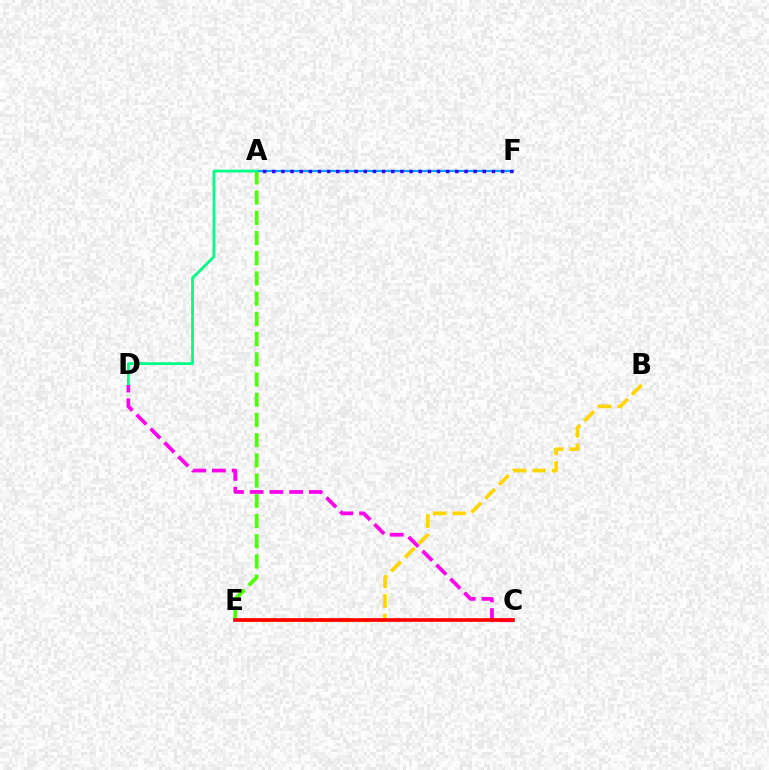{('A', 'E'): [{'color': '#4fff00', 'line_style': 'dashed', 'thickness': 2.75}], ('A', 'F'): [{'color': '#009eff', 'line_style': 'solid', 'thickness': 1.59}, {'color': '#3700ff', 'line_style': 'dotted', 'thickness': 2.49}], ('A', 'D'): [{'color': '#00ff86', 'line_style': 'solid', 'thickness': 2.0}], ('B', 'E'): [{'color': '#ffd500', 'line_style': 'dashed', 'thickness': 2.65}], ('C', 'D'): [{'color': '#ff00ed', 'line_style': 'dashed', 'thickness': 2.68}], ('C', 'E'): [{'color': '#ff0000', 'line_style': 'solid', 'thickness': 2.62}]}